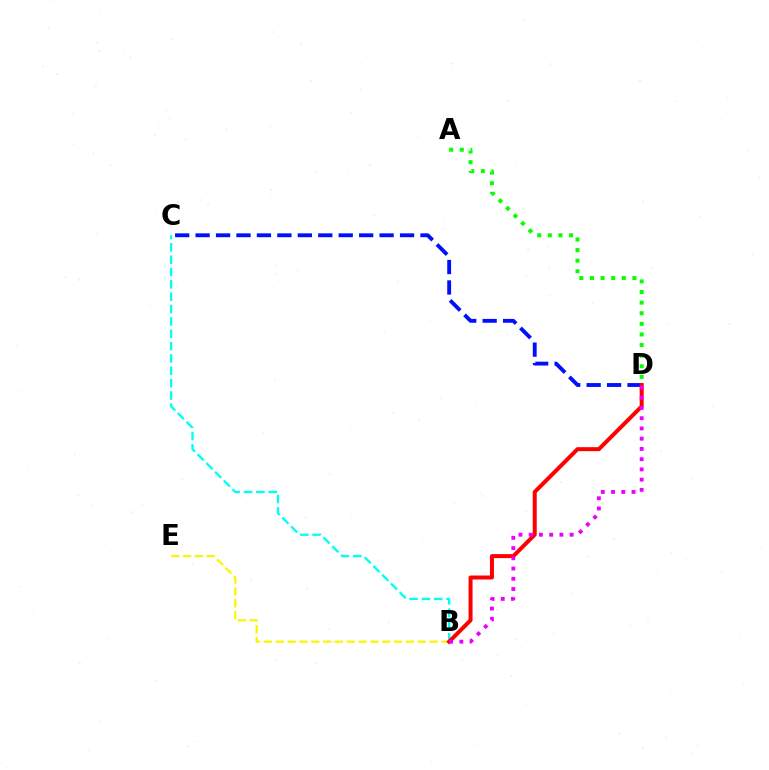{('C', 'D'): [{'color': '#0010ff', 'line_style': 'dashed', 'thickness': 2.78}], ('B', 'C'): [{'color': '#00fff6', 'line_style': 'dashed', 'thickness': 1.68}], ('B', 'E'): [{'color': '#fcf500', 'line_style': 'dashed', 'thickness': 1.61}], ('A', 'D'): [{'color': '#08ff00', 'line_style': 'dotted', 'thickness': 2.88}], ('B', 'D'): [{'color': '#ff0000', 'line_style': 'solid', 'thickness': 2.87}, {'color': '#ee00ff', 'line_style': 'dotted', 'thickness': 2.78}]}